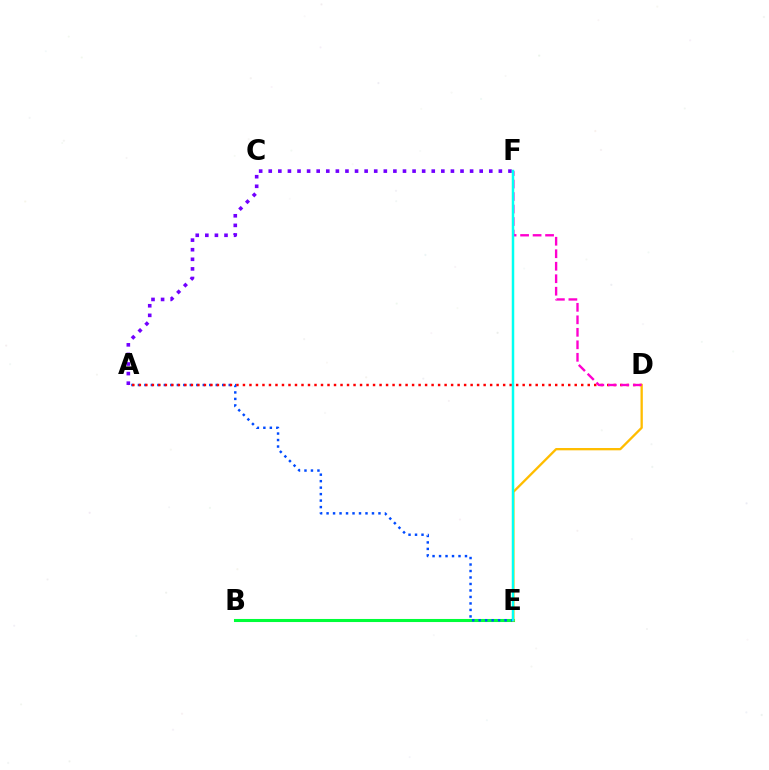{('A', 'F'): [{'color': '#7200ff', 'line_style': 'dotted', 'thickness': 2.61}], ('E', 'F'): [{'color': '#84ff00', 'line_style': 'solid', 'thickness': 1.53}, {'color': '#00fff6', 'line_style': 'solid', 'thickness': 1.71}], ('B', 'E'): [{'color': '#00ff39', 'line_style': 'solid', 'thickness': 2.21}], ('A', 'E'): [{'color': '#004bff', 'line_style': 'dotted', 'thickness': 1.76}], ('A', 'D'): [{'color': '#ff0000', 'line_style': 'dotted', 'thickness': 1.77}], ('D', 'E'): [{'color': '#ffbd00', 'line_style': 'solid', 'thickness': 1.67}], ('D', 'F'): [{'color': '#ff00cf', 'line_style': 'dashed', 'thickness': 1.7}]}